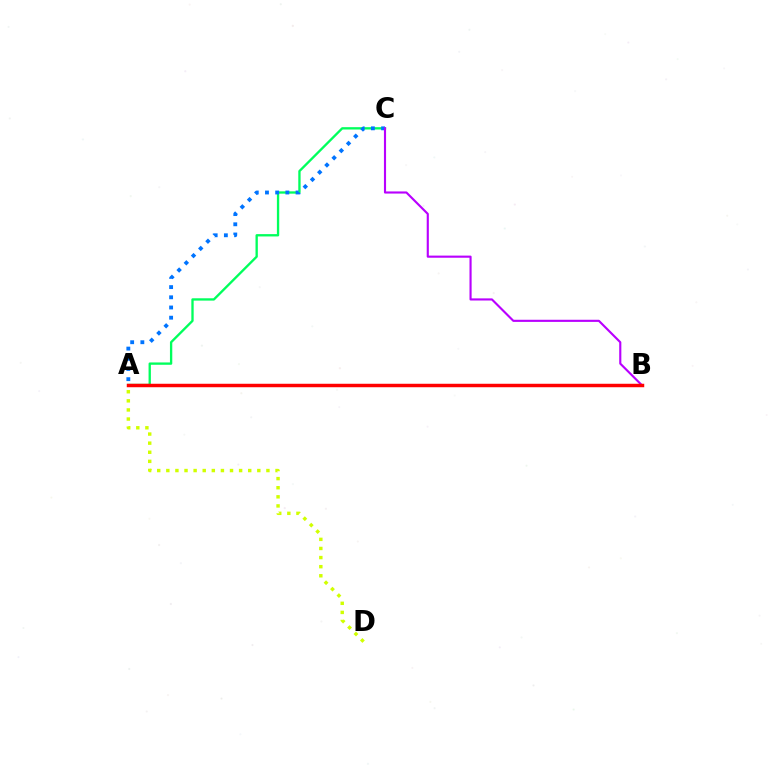{('A', 'C'): [{'color': '#00ff5c', 'line_style': 'solid', 'thickness': 1.68}, {'color': '#0074ff', 'line_style': 'dotted', 'thickness': 2.77}], ('A', 'D'): [{'color': '#d1ff00', 'line_style': 'dotted', 'thickness': 2.47}], ('B', 'C'): [{'color': '#b900ff', 'line_style': 'solid', 'thickness': 1.54}], ('A', 'B'): [{'color': '#ff0000', 'line_style': 'solid', 'thickness': 2.5}]}